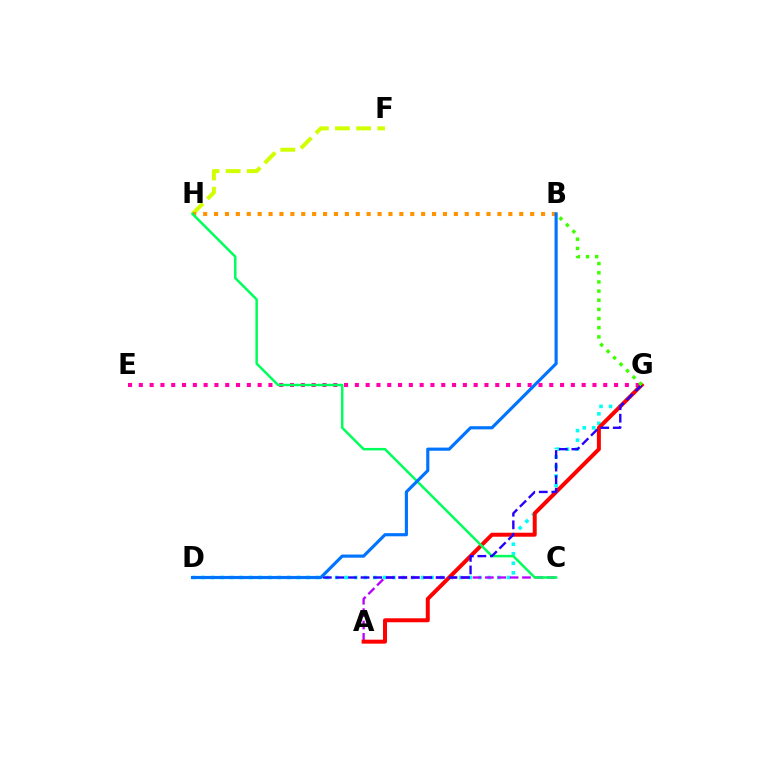{('D', 'G'): [{'color': '#00fff6', 'line_style': 'dotted', 'thickness': 2.59}, {'color': '#2500ff', 'line_style': 'dashed', 'thickness': 1.71}], ('E', 'G'): [{'color': '#ff00ac', 'line_style': 'dotted', 'thickness': 2.93}], ('F', 'H'): [{'color': '#d1ff00', 'line_style': 'dashed', 'thickness': 2.88}], ('B', 'H'): [{'color': '#ff9400', 'line_style': 'dotted', 'thickness': 2.96}], ('A', 'C'): [{'color': '#b900ff', 'line_style': 'dashed', 'thickness': 1.68}], ('A', 'G'): [{'color': '#ff0000', 'line_style': 'solid', 'thickness': 2.86}], ('C', 'H'): [{'color': '#00ff5c', 'line_style': 'solid', 'thickness': 1.8}], ('B', 'G'): [{'color': '#3dff00', 'line_style': 'dotted', 'thickness': 2.49}], ('B', 'D'): [{'color': '#0074ff', 'line_style': 'solid', 'thickness': 2.27}]}